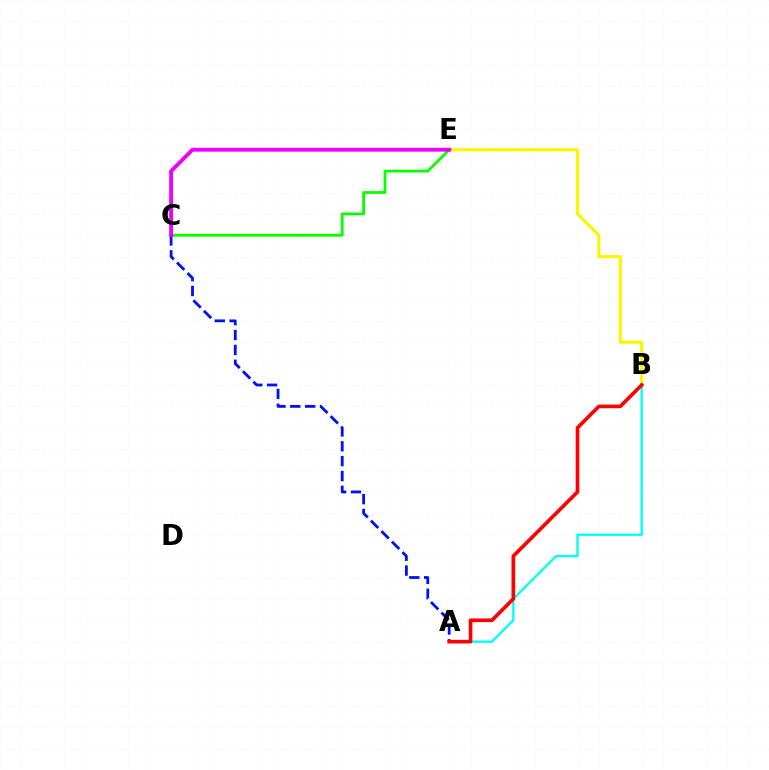{('A', 'C'): [{'color': '#0010ff', 'line_style': 'dashed', 'thickness': 2.02}], ('B', 'E'): [{'color': '#fcf500', 'line_style': 'solid', 'thickness': 2.26}], ('C', 'E'): [{'color': '#08ff00', 'line_style': 'solid', 'thickness': 2.01}, {'color': '#ee00ff', 'line_style': 'solid', 'thickness': 2.79}], ('A', 'B'): [{'color': '#00fff6', 'line_style': 'solid', 'thickness': 1.69}, {'color': '#ff0000', 'line_style': 'solid', 'thickness': 2.62}]}